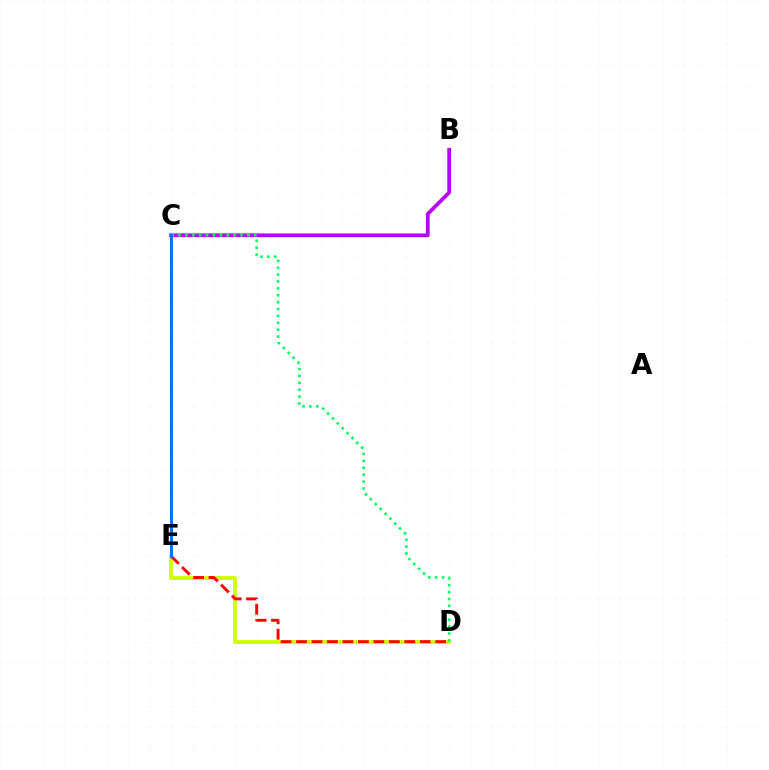{('D', 'E'): [{'color': '#d1ff00', 'line_style': 'solid', 'thickness': 2.76}, {'color': '#ff0000', 'line_style': 'dashed', 'thickness': 2.1}], ('B', 'C'): [{'color': '#b900ff', 'line_style': 'solid', 'thickness': 2.69}], ('C', 'D'): [{'color': '#00ff5c', 'line_style': 'dotted', 'thickness': 1.87}], ('C', 'E'): [{'color': '#0074ff', 'line_style': 'solid', 'thickness': 2.16}]}